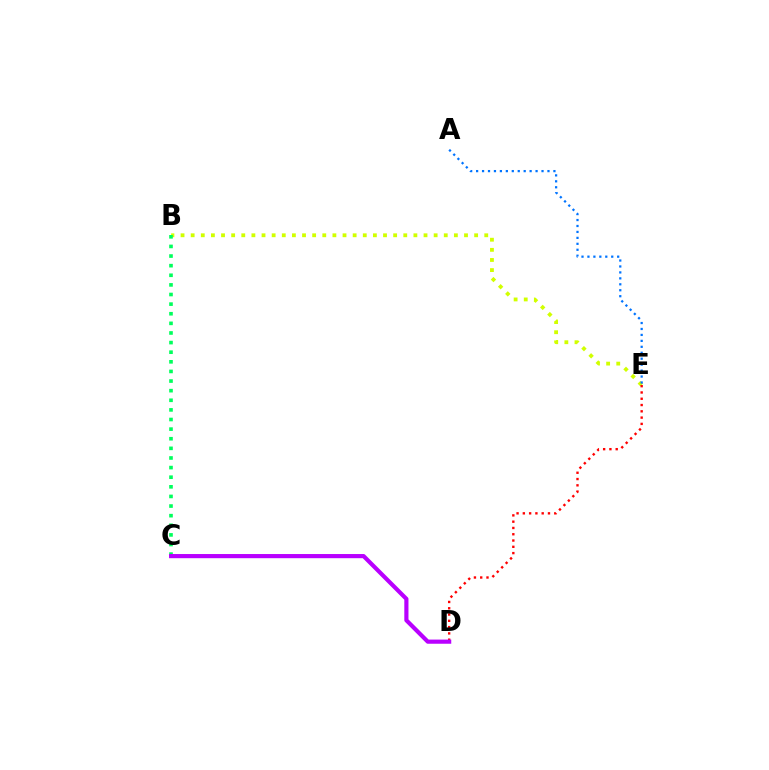{('B', 'E'): [{'color': '#d1ff00', 'line_style': 'dotted', 'thickness': 2.75}], ('A', 'E'): [{'color': '#0074ff', 'line_style': 'dotted', 'thickness': 1.62}], ('B', 'C'): [{'color': '#00ff5c', 'line_style': 'dotted', 'thickness': 2.61}], ('D', 'E'): [{'color': '#ff0000', 'line_style': 'dotted', 'thickness': 1.71}], ('C', 'D'): [{'color': '#b900ff', 'line_style': 'solid', 'thickness': 2.99}]}